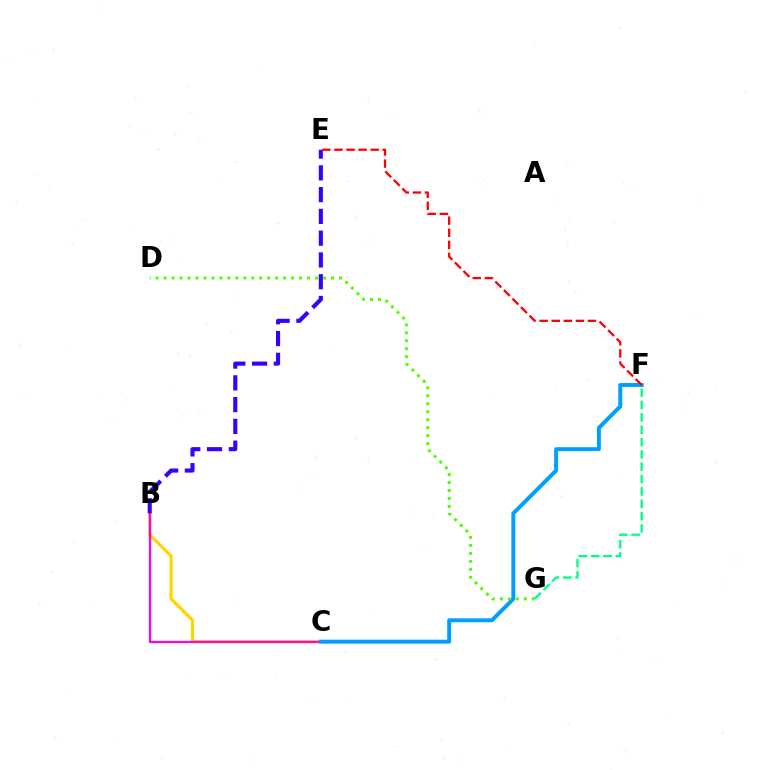{('B', 'C'): [{'color': '#ffd500', 'line_style': 'solid', 'thickness': 2.29}, {'color': '#ff00ed', 'line_style': 'solid', 'thickness': 1.62}], ('F', 'G'): [{'color': '#00ff86', 'line_style': 'dashed', 'thickness': 1.68}], ('C', 'F'): [{'color': '#009eff', 'line_style': 'solid', 'thickness': 2.83}], ('B', 'E'): [{'color': '#3700ff', 'line_style': 'dashed', 'thickness': 2.96}], ('E', 'F'): [{'color': '#ff0000', 'line_style': 'dashed', 'thickness': 1.64}], ('D', 'G'): [{'color': '#4fff00', 'line_style': 'dotted', 'thickness': 2.17}]}